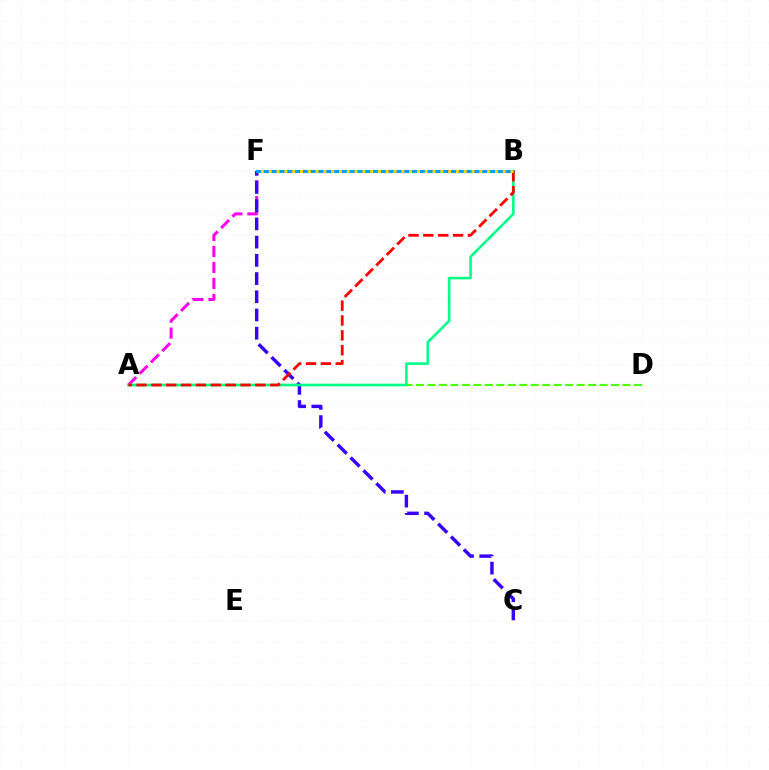{('A', 'D'): [{'color': '#4fff00', 'line_style': 'dashed', 'thickness': 1.56}], ('A', 'F'): [{'color': '#ff00ed', 'line_style': 'dashed', 'thickness': 2.17}], ('C', 'F'): [{'color': '#3700ff', 'line_style': 'dashed', 'thickness': 2.47}], ('A', 'B'): [{'color': '#00ff86', 'line_style': 'solid', 'thickness': 1.85}, {'color': '#ff0000', 'line_style': 'dashed', 'thickness': 2.02}], ('B', 'F'): [{'color': '#009eff', 'line_style': 'solid', 'thickness': 2.27}, {'color': '#ffd500', 'line_style': 'dotted', 'thickness': 2.12}]}